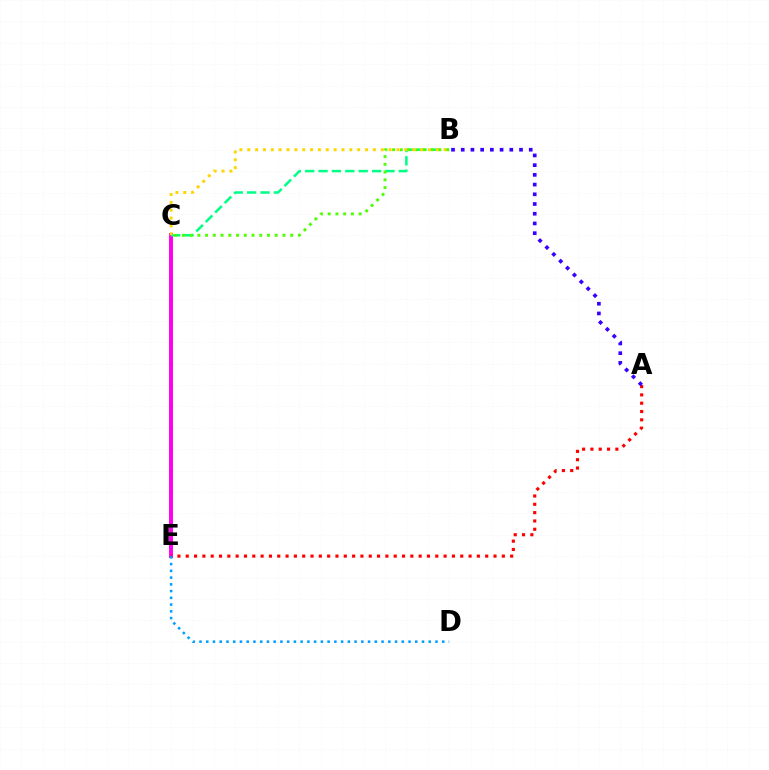{('C', 'E'): [{'color': '#ff00ed', 'line_style': 'solid', 'thickness': 2.83}], ('B', 'C'): [{'color': '#00ff86', 'line_style': 'dashed', 'thickness': 1.82}, {'color': '#4fff00', 'line_style': 'dotted', 'thickness': 2.1}, {'color': '#ffd500', 'line_style': 'dotted', 'thickness': 2.13}], ('A', 'E'): [{'color': '#ff0000', 'line_style': 'dotted', 'thickness': 2.26}], ('D', 'E'): [{'color': '#009eff', 'line_style': 'dotted', 'thickness': 1.83}], ('A', 'B'): [{'color': '#3700ff', 'line_style': 'dotted', 'thickness': 2.64}]}